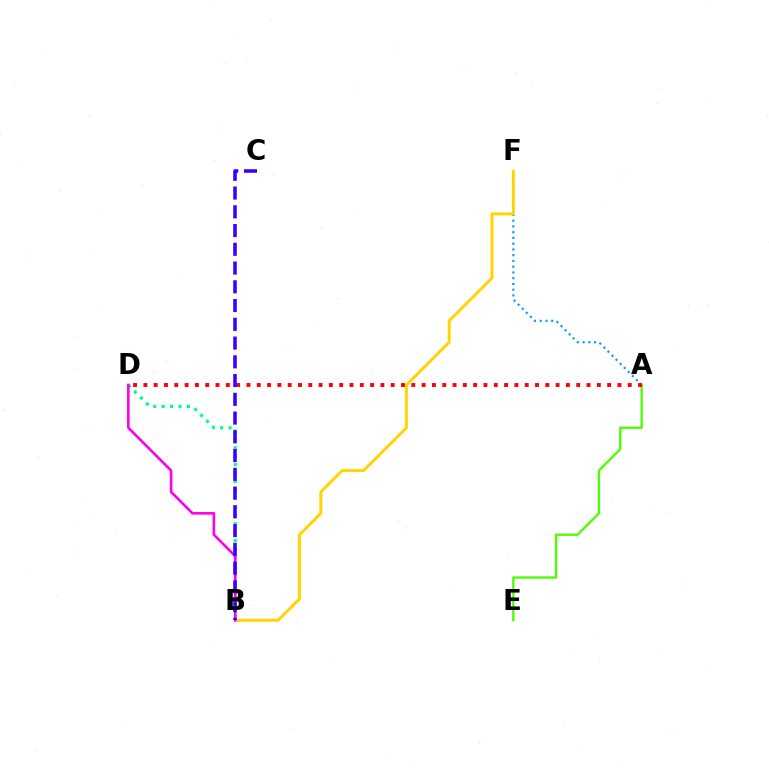{('A', 'F'): [{'color': '#009eff', 'line_style': 'dotted', 'thickness': 1.56}], ('B', 'D'): [{'color': '#00ff86', 'line_style': 'dotted', 'thickness': 2.29}, {'color': '#ff00ed', 'line_style': 'solid', 'thickness': 1.89}], ('B', 'F'): [{'color': '#ffd500', 'line_style': 'solid', 'thickness': 2.13}], ('A', 'E'): [{'color': '#4fff00', 'line_style': 'solid', 'thickness': 1.69}], ('A', 'D'): [{'color': '#ff0000', 'line_style': 'dotted', 'thickness': 2.8}], ('B', 'C'): [{'color': '#3700ff', 'line_style': 'dashed', 'thickness': 2.55}]}